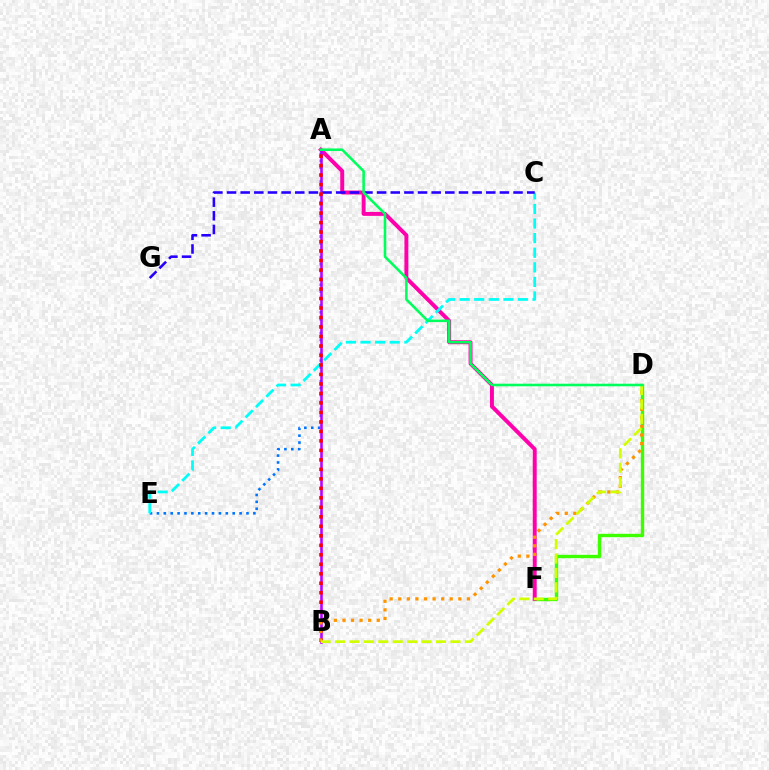{('A', 'E'): [{'color': '#0074ff', 'line_style': 'dotted', 'thickness': 1.87}], ('D', 'F'): [{'color': '#3dff00', 'line_style': 'solid', 'thickness': 2.44}], ('A', 'F'): [{'color': '#ff00ac', 'line_style': 'solid', 'thickness': 2.84}], ('A', 'B'): [{'color': '#b900ff', 'line_style': 'solid', 'thickness': 1.86}, {'color': '#ff0000', 'line_style': 'dotted', 'thickness': 2.58}], ('C', 'E'): [{'color': '#00fff6', 'line_style': 'dashed', 'thickness': 1.98}], ('C', 'G'): [{'color': '#2500ff', 'line_style': 'dashed', 'thickness': 1.85}], ('B', 'D'): [{'color': '#ff9400', 'line_style': 'dotted', 'thickness': 2.33}, {'color': '#d1ff00', 'line_style': 'dashed', 'thickness': 1.96}], ('A', 'D'): [{'color': '#00ff5c', 'line_style': 'solid', 'thickness': 1.85}]}